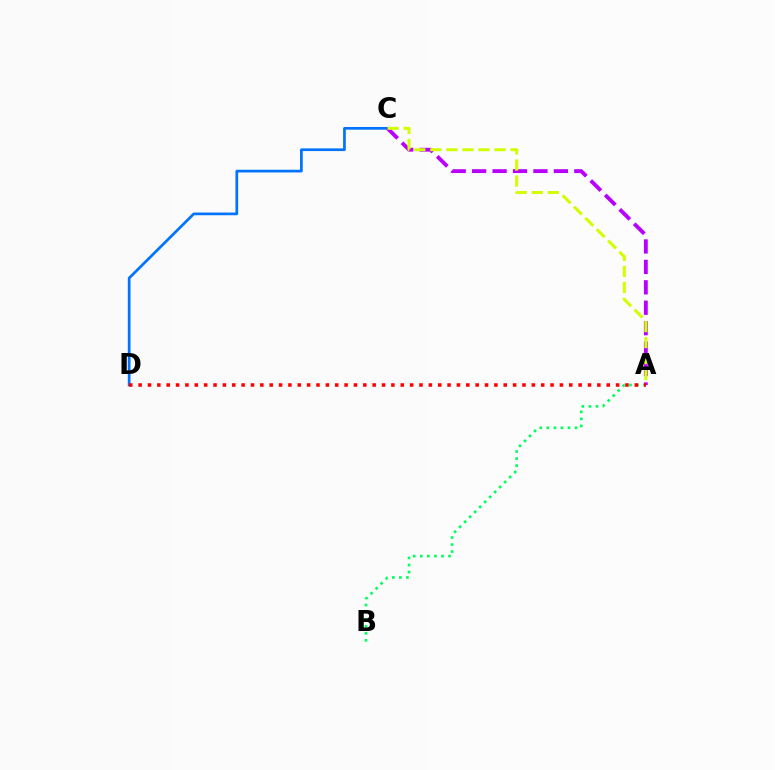{('C', 'D'): [{'color': '#0074ff', 'line_style': 'solid', 'thickness': 1.95}], ('A', 'C'): [{'color': '#b900ff', 'line_style': 'dashed', 'thickness': 2.78}, {'color': '#d1ff00', 'line_style': 'dashed', 'thickness': 2.18}], ('A', 'B'): [{'color': '#00ff5c', 'line_style': 'dotted', 'thickness': 1.92}], ('A', 'D'): [{'color': '#ff0000', 'line_style': 'dotted', 'thickness': 2.54}]}